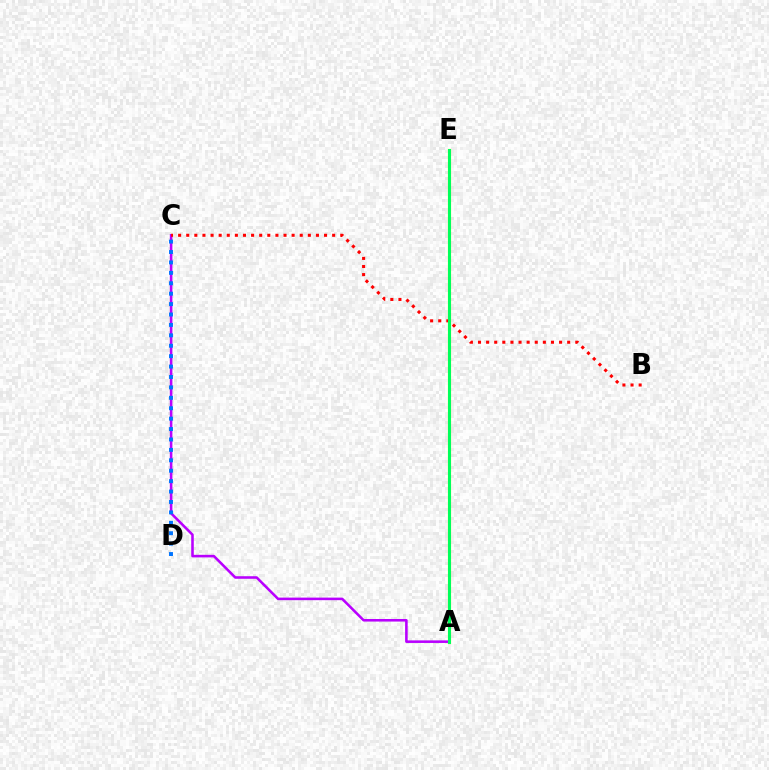{('A', 'E'): [{'color': '#d1ff00', 'line_style': 'solid', 'thickness': 2.31}, {'color': '#00ff5c', 'line_style': 'solid', 'thickness': 2.15}], ('A', 'C'): [{'color': '#b900ff', 'line_style': 'solid', 'thickness': 1.85}], ('B', 'C'): [{'color': '#ff0000', 'line_style': 'dotted', 'thickness': 2.2}], ('C', 'D'): [{'color': '#0074ff', 'line_style': 'dotted', 'thickness': 2.83}]}